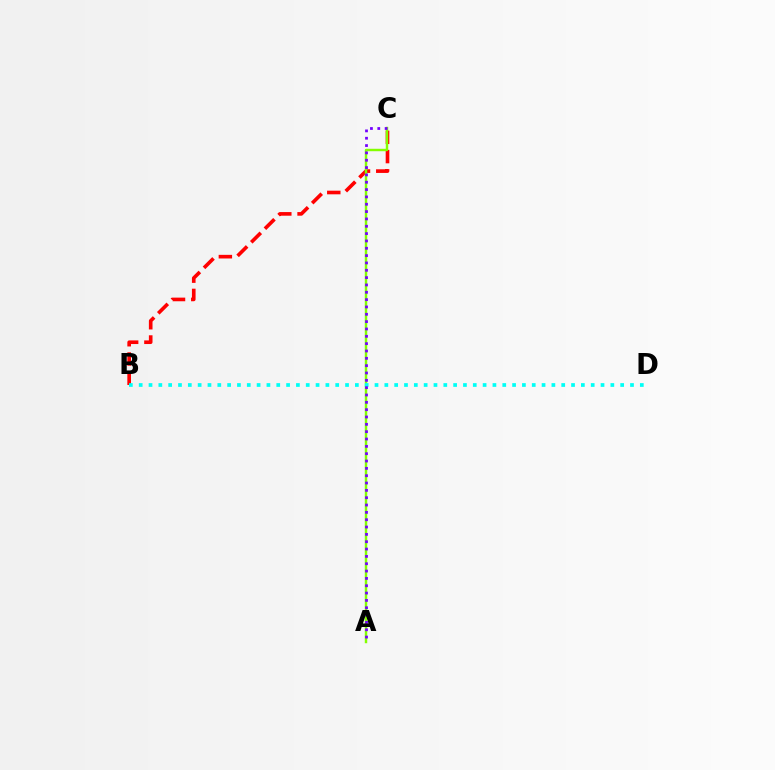{('B', 'C'): [{'color': '#ff0000', 'line_style': 'dashed', 'thickness': 2.62}], ('A', 'C'): [{'color': '#84ff00', 'line_style': 'solid', 'thickness': 1.76}, {'color': '#7200ff', 'line_style': 'dotted', 'thickness': 1.99}], ('B', 'D'): [{'color': '#00fff6', 'line_style': 'dotted', 'thickness': 2.67}]}